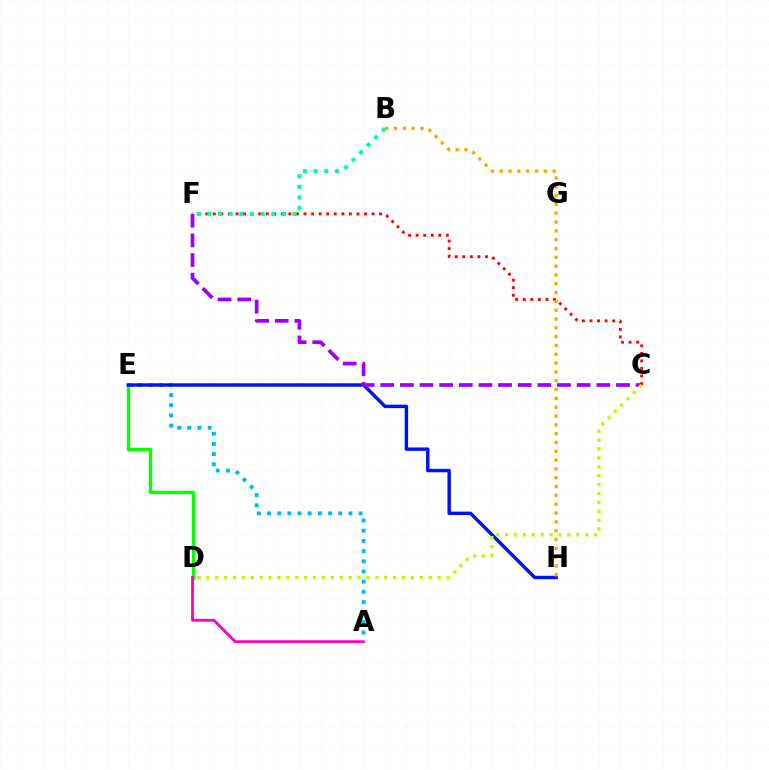{('D', 'E'): [{'color': '#08ff00', 'line_style': 'solid', 'thickness': 2.45}], ('A', 'D'): [{'color': '#ff00bd', 'line_style': 'solid', 'thickness': 2.01}], ('C', 'F'): [{'color': '#ff0000', 'line_style': 'dotted', 'thickness': 2.05}, {'color': '#9b00ff', 'line_style': 'dashed', 'thickness': 2.67}], ('B', 'F'): [{'color': '#00ff9d', 'line_style': 'dotted', 'thickness': 2.89}], ('A', 'E'): [{'color': '#00b5ff', 'line_style': 'dotted', 'thickness': 2.77}], ('E', 'H'): [{'color': '#0010ff', 'line_style': 'solid', 'thickness': 2.47}], ('B', 'H'): [{'color': '#ffa500', 'line_style': 'dotted', 'thickness': 2.4}], ('C', 'D'): [{'color': '#b3ff00', 'line_style': 'dotted', 'thickness': 2.42}]}